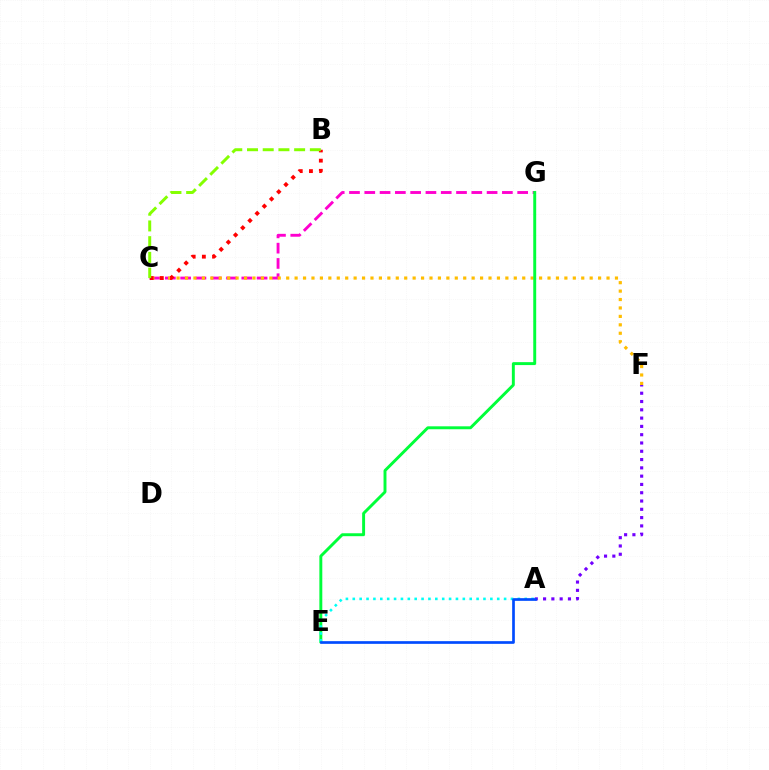{('C', 'G'): [{'color': '#ff00cf', 'line_style': 'dashed', 'thickness': 2.08}], ('C', 'F'): [{'color': '#ffbd00', 'line_style': 'dotted', 'thickness': 2.29}], ('B', 'C'): [{'color': '#ff0000', 'line_style': 'dotted', 'thickness': 2.77}, {'color': '#84ff00', 'line_style': 'dashed', 'thickness': 2.13}], ('A', 'F'): [{'color': '#7200ff', 'line_style': 'dotted', 'thickness': 2.25}], ('E', 'G'): [{'color': '#00ff39', 'line_style': 'solid', 'thickness': 2.11}], ('A', 'E'): [{'color': '#00fff6', 'line_style': 'dotted', 'thickness': 1.87}, {'color': '#004bff', 'line_style': 'solid', 'thickness': 1.93}]}